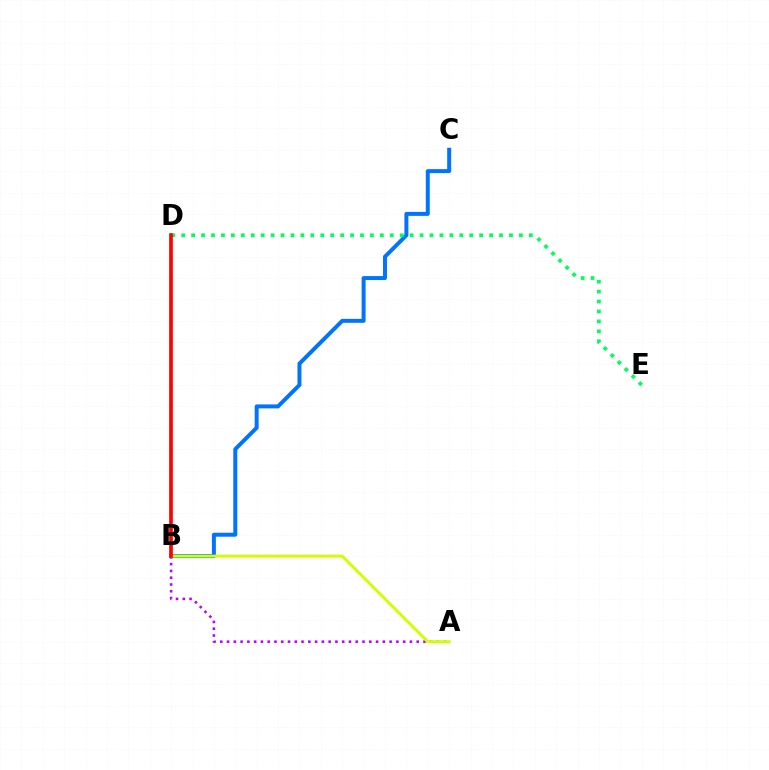{('B', 'C'): [{'color': '#0074ff', 'line_style': 'solid', 'thickness': 2.86}], ('A', 'B'): [{'color': '#b900ff', 'line_style': 'dotted', 'thickness': 1.84}, {'color': '#d1ff00', 'line_style': 'solid', 'thickness': 2.12}], ('D', 'E'): [{'color': '#00ff5c', 'line_style': 'dotted', 'thickness': 2.7}], ('B', 'D'): [{'color': '#ff0000', 'line_style': 'solid', 'thickness': 2.64}]}